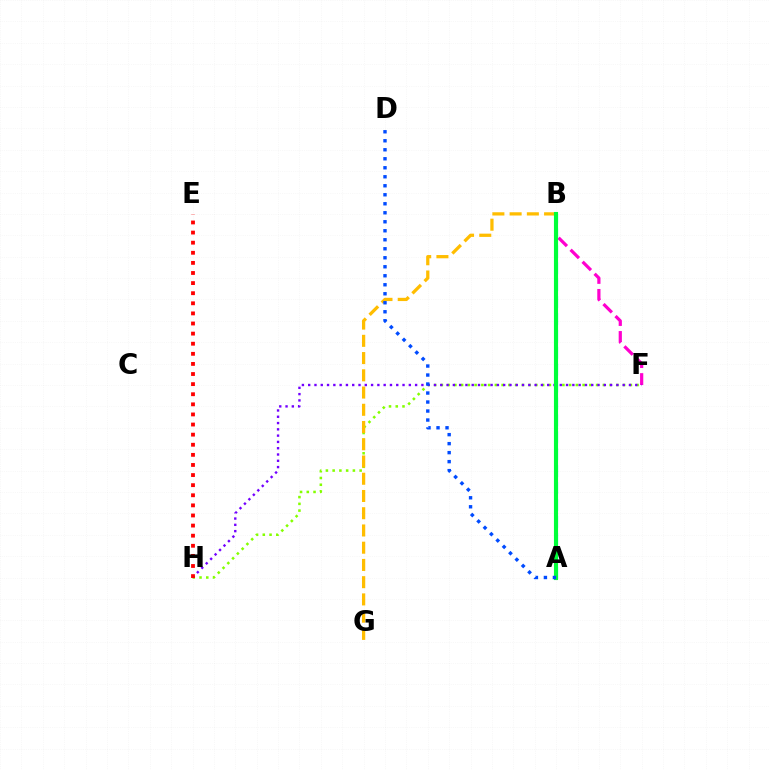{('F', 'H'): [{'color': '#84ff00', 'line_style': 'dotted', 'thickness': 1.83}, {'color': '#7200ff', 'line_style': 'dotted', 'thickness': 1.71}], ('A', 'B'): [{'color': '#00fff6', 'line_style': 'dashed', 'thickness': 2.3}, {'color': '#00ff39', 'line_style': 'solid', 'thickness': 2.96}], ('B', 'F'): [{'color': '#ff00cf', 'line_style': 'dashed', 'thickness': 2.31}], ('B', 'G'): [{'color': '#ffbd00', 'line_style': 'dashed', 'thickness': 2.34}], ('A', 'D'): [{'color': '#004bff', 'line_style': 'dotted', 'thickness': 2.45}], ('E', 'H'): [{'color': '#ff0000', 'line_style': 'dotted', 'thickness': 2.75}]}